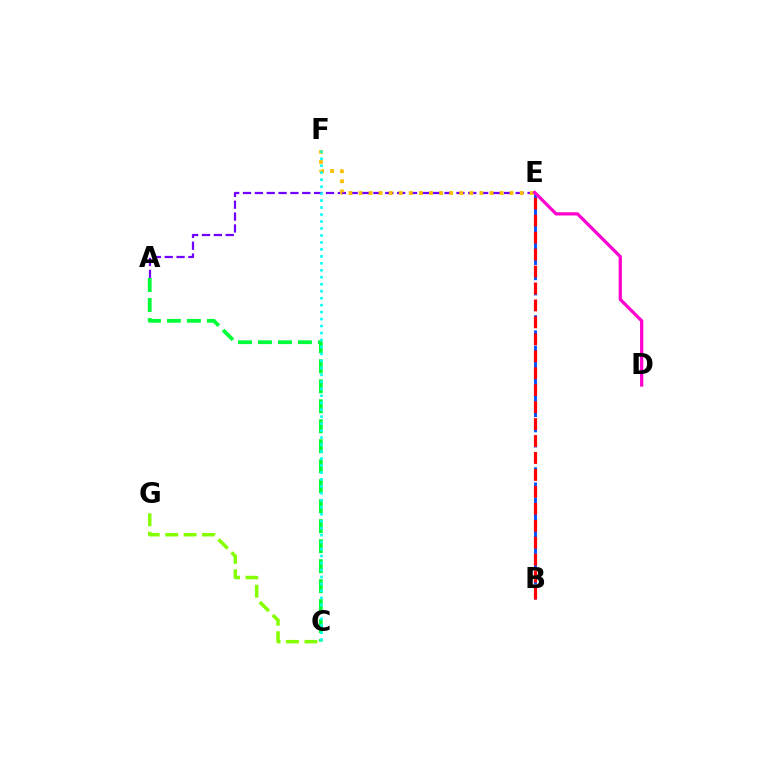{('A', 'E'): [{'color': '#7200ff', 'line_style': 'dashed', 'thickness': 1.61}], ('B', 'E'): [{'color': '#004bff', 'line_style': 'dashed', 'thickness': 2.07}, {'color': '#ff0000', 'line_style': 'dashed', 'thickness': 2.3}], ('C', 'G'): [{'color': '#84ff00', 'line_style': 'dashed', 'thickness': 2.5}], ('A', 'C'): [{'color': '#00ff39', 'line_style': 'dashed', 'thickness': 2.72}], ('E', 'F'): [{'color': '#ffbd00', 'line_style': 'dotted', 'thickness': 2.74}], ('C', 'F'): [{'color': '#00fff6', 'line_style': 'dotted', 'thickness': 1.89}], ('D', 'E'): [{'color': '#ff00cf', 'line_style': 'solid', 'thickness': 2.32}]}